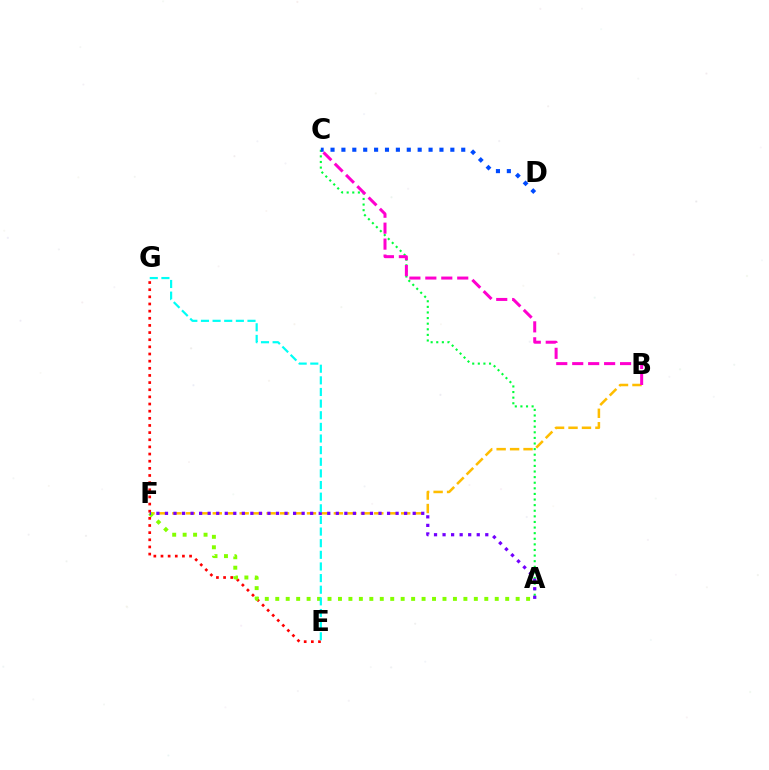{('E', 'G'): [{'color': '#ff0000', 'line_style': 'dotted', 'thickness': 1.94}, {'color': '#00fff6', 'line_style': 'dashed', 'thickness': 1.58}], ('A', 'C'): [{'color': '#00ff39', 'line_style': 'dotted', 'thickness': 1.52}], ('B', 'F'): [{'color': '#ffbd00', 'line_style': 'dashed', 'thickness': 1.83}], ('B', 'C'): [{'color': '#ff00cf', 'line_style': 'dashed', 'thickness': 2.17}], ('A', 'F'): [{'color': '#84ff00', 'line_style': 'dotted', 'thickness': 2.84}, {'color': '#7200ff', 'line_style': 'dotted', 'thickness': 2.32}], ('C', 'D'): [{'color': '#004bff', 'line_style': 'dotted', 'thickness': 2.96}]}